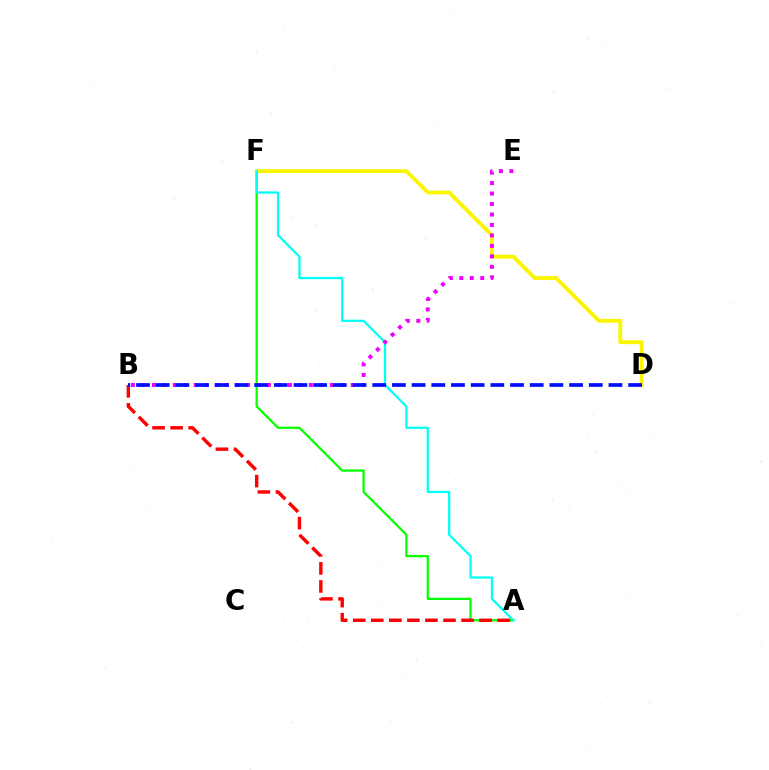{('A', 'F'): [{'color': '#08ff00', 'line_style': 'solid', 'thickness': 1.63}, {'color': '#00fff6', 'line_style': 'solid', 'thickness': 1.61}], ('D', 'F'): [{'color': '#fcf500', 'line_style': 'solid', 'thickness': 2.78}], ('A', 'B'): [{'color': '#ff0000', 'line_style': 'dashed', 'thickness': 2.45}], ('B', 'E'): [{'color': '#ee00ff', 'line_style': 'dotted', 'thickness': 2.84}], ('B', 'D'): [{'color': '#0010ff', 'line_style': 'dashed', 'thickness': 2.67}]}